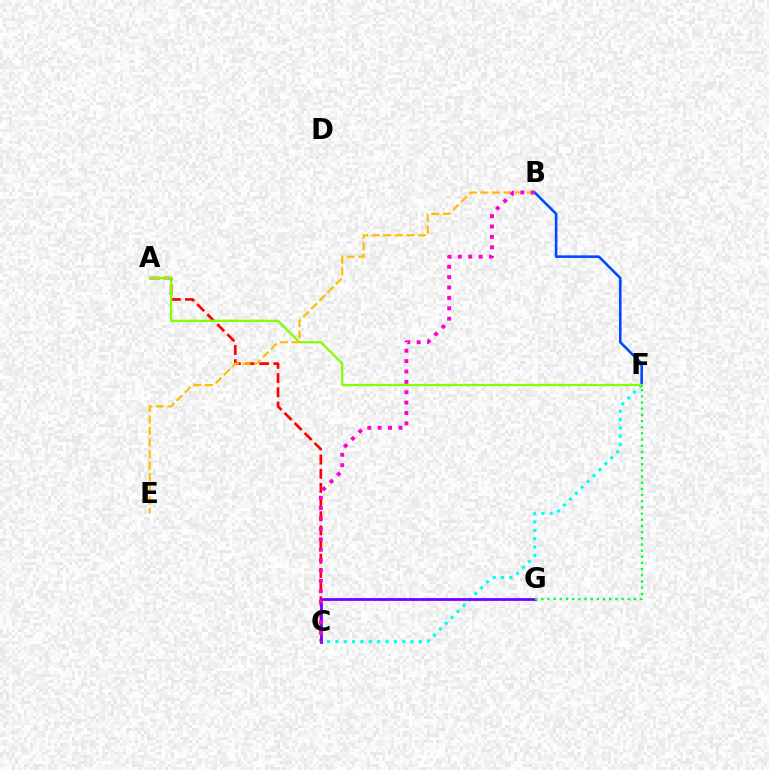{('A', 'C'): [{'color': '#ff0000', 'line_style': 'dashed', 'thickness': 1.92}], ('C', 'F'): [{'color': '#00fff6', 'line_style': 'dotted', 'thickness': 2.27}], ('B', 'F'): [{'color': '#004bff', 'line_style': 'solid', 'thickness': 1.88}], ('C', 'G'): [{'color': '#7200ff', 'line_style': 'solid', 'thickness': 2.0}], ('A', 'F'): [{'color': '#84ff00', 'line_style': 'solid', 'thickness': 1.65}], ('B', 'E'): [{'color': '#ffbd00', 'line_style': 'dashed', 'thickness': 1.57}], ('F', 'G'): [{'color': '#00ff39', 'line_style': 'dotted', 'thickness': 1.68}], ('B', 'C'): [{'color': '#ff00cf', 'line_style': 'dotted', 'thickness': 2.82}]}